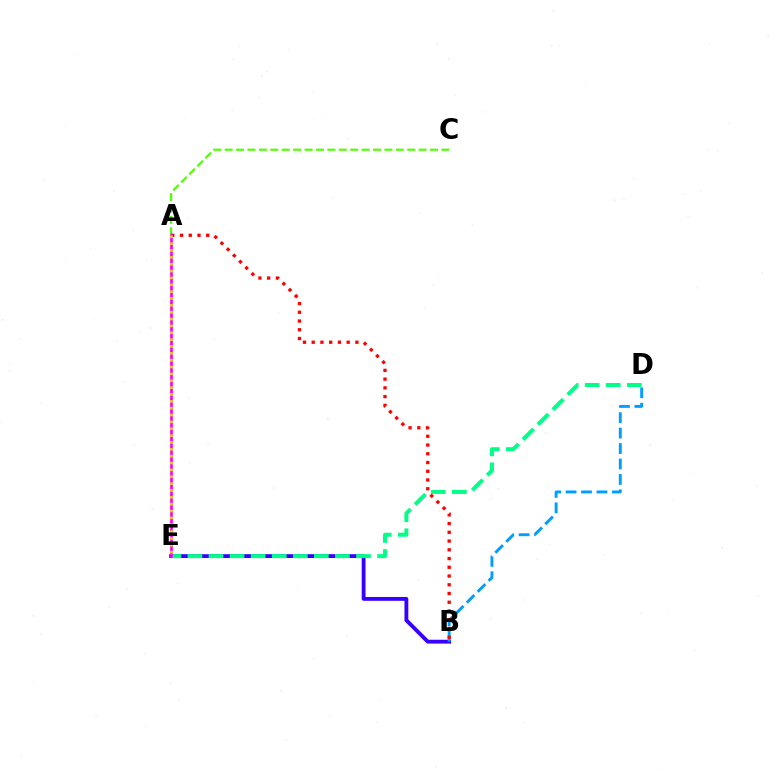{('B', 'E'): [{'color': '#3700ff', 'line_style': 'solid', 'thickness': 2.76}], ('D', 'E'): [{'color': '#00ff86', 'line_style': 'dashed', 'thickness': 2.86}], ('B', 'D'): [{'color': '#009eff', 'line_style': 'dashed', 'thickness': 2.1}], ('A', 'C'): [{'color': '#4fff00', 'line_style': 'dashed', 'thickness': 1.55}], ('A', 'B'): [{'color': '#ff0000', 'line_style': 'dotted', 'thickness': 2.38}], ('A', 'E'): [{'color': '#ff00ed', 'line_style': 'solid', 'thickness': 1.91}, {'color': '#ffd500', 'line_style': 'dotted', 'thickness': 1.86}]}